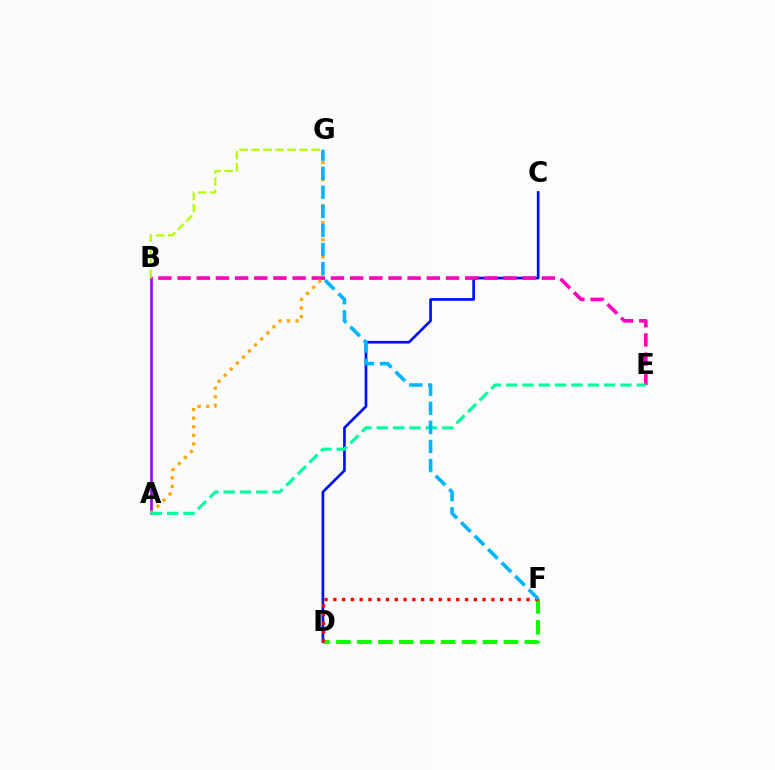{('A', 'B'): [{'color': '#9b00ff', 'line_style': 'solid', 'thickness': 1.9}], ('C', 'D'): [{'color': '#0010ff', 'line_style': 'solid', 'thickness': 1.94}], ('D', 'F'): [{'color': '#08ff00', 'line_style': 'dashed', 'thickness': 2.84}, {'color': '#ff0000', 'line_style': 'dotted', 'thickness': 2.39}], ('B', 'E'): [{'color': '#ff00bd', 'line_style': 'dashed', 'thickness': 2.6}], ('B', 'G'): [{'color': '#b3ff00', 'line_style': 'dashed', 'thickness': 1.63}], ('A', 'G'): [{'color': '#ffa500', 'line_style': 'dotted', 'thickness': 2.33}], ('A', 'E'): [{'color': '#00ff9d', 'line_style': 'dashed', 'thickness': 2.22}], ('F', 'G'): [{'color': '#00b5ff', 'line_style': 'dashed', 'thickness': 2.59}]}